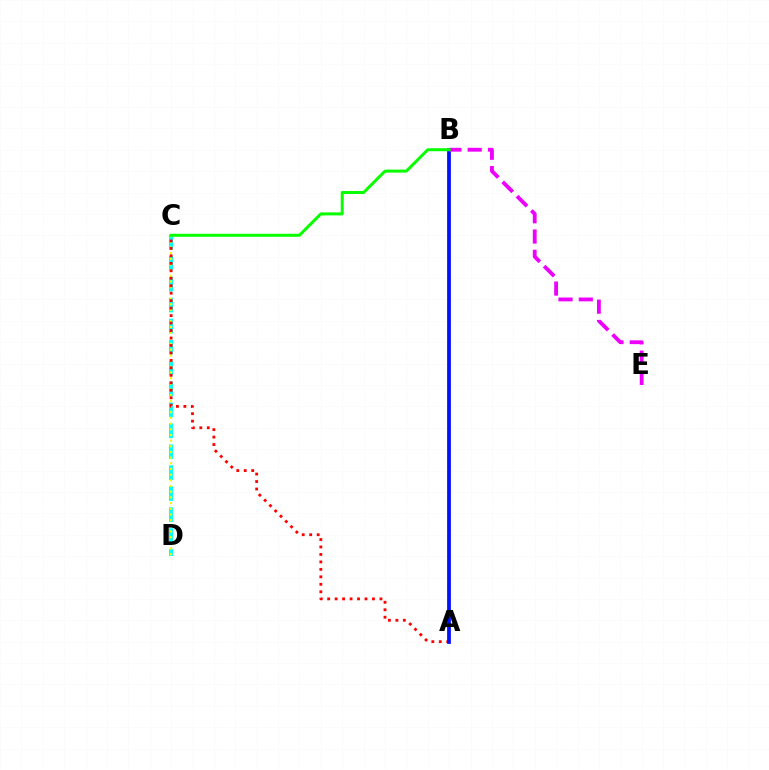{('C', 'D'): [{'color': '#00fff6', 'line_style': 'dashed', 'thickness': 2.85}, {'color': '#fcf500', 'line_style': 'dotted', 'thickness': 1.54}], ('A', 'C'): [{'color': '#ff0000', 'line_style': 'dotted', 'thickness': 2.03}], ('A', 'B'): [{'color': '#0010ff', 'line_style': 'solid', 'thickness': 2.71}], ('B', 'E'): [{'color': '#ee00ff', 'line_style': 'dashed', 'thickness': 2.76}], ('B', 'C'): [{'color': '#08ff00', 'line_style': 'solid', 'thickness': 2.15}]}